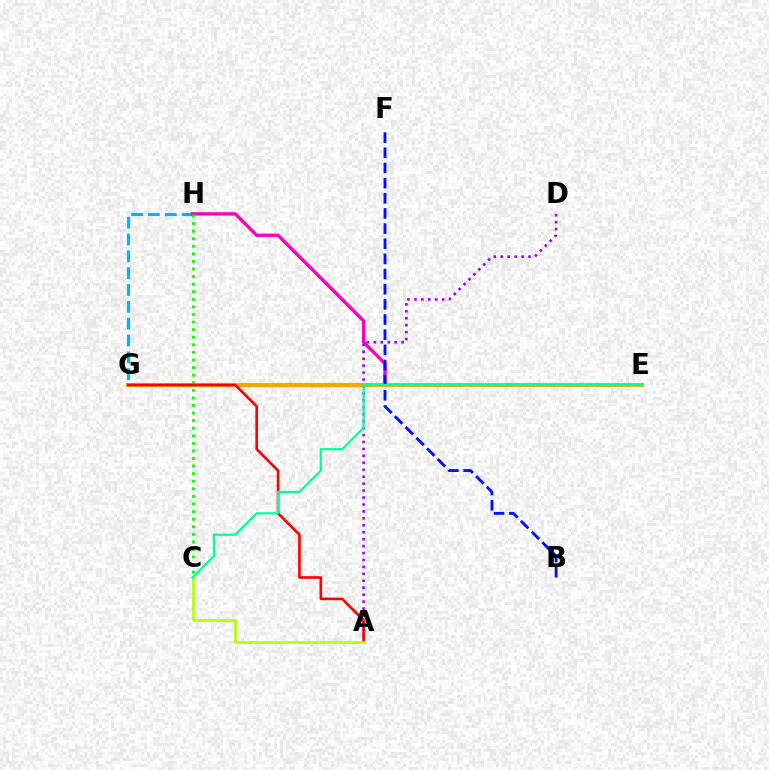{('G', 'H'): [{'color': '#00b5ff', 'line_style': 'dashed', 'thickness': 2.29}], ('E', 'H'): [{'color': '#ff00bd', 'line_style': 'solid', 'thickness': 2.42}], ('A', 'D'): [{'color': '#9b00ff', 'line_style': 'dotted', 'thickness': 1.89}], ('E', 'G'): [{'color': '#ffa500', 'line_style': 'solid', 'thickness': 2.94}], ('C', 'H'): [{'color': '#08ff00', 'line_style': 'dotted', 'thickness': 2.06}], ('B', 'F'): [{'color': '#0010ff', 'line_style': 'dashed', 'thickness': 2.06}], ('A', 'G'): [{'color': '#ff0000', 'line_style': 'solid', 'thickness': 1.89}], ('A', 'C'): [{'color': '#b3ff00', 'line_style': 'solid', 'thickness': 1.89}], ('C', 'E'): [{'color': '#00ff9d', 'line_style': 'solid', 'thickness': 1.57}]}